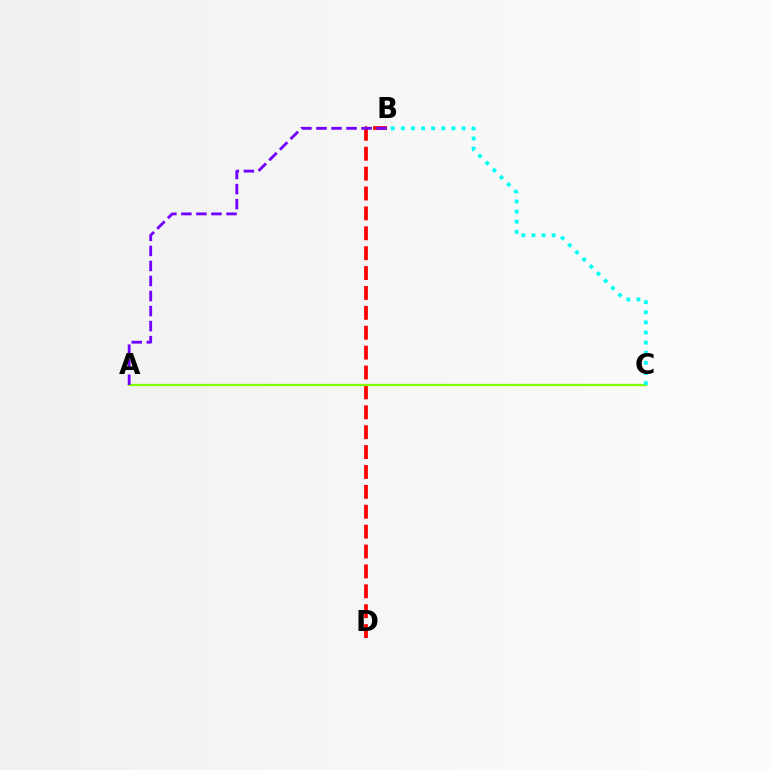{('B', 'D'): [{'color': '#ff0000', 'line_style': 'dashed', 'thickness': 2.7}], ('A', 'C'): [{'color': '#84ff00', 'line_style': 'solid', 'thickness': 1.65}], ('A', 'B'): [{'color': '#7200ff', 'line_style': 'dashed', 'thickness': 2.04}], ('B', 'C'): [{'color': '#00fff6', 'line_style': 'dotted', 'thickness': 2.75}]}